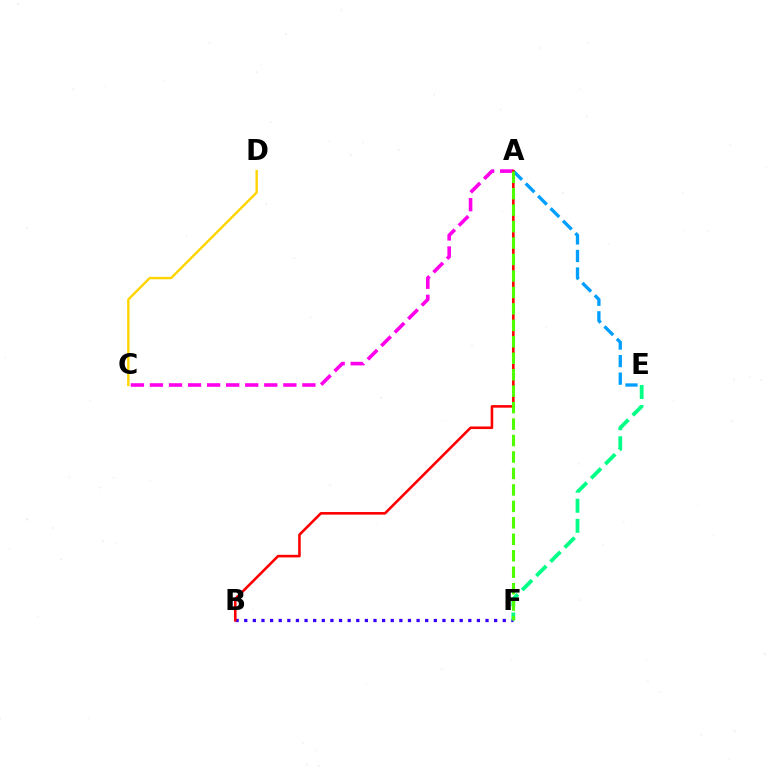{('A', 'C'): [{'color': '#ff00ed', 'line_style': 'dashed', 'thickness': 2.59}], ('B', 'F'): [{'color': '#3700ff', 'line_style': 'dotted', 'thickness': 2.34}], ('E', 'F'): [{'color': '#00ff86', 'line_style': 'dashed', 'thickness': 2.72}], ('A', 'E'): [{'color': '#009eff', 'line_style': 'dashed', 'thickness': 2.38}], ('A', 'B'): [{'color': '#ff0000', 'line_style': 'solid', 'thickness': 1.87}], ('A', 'F'): [{'color': '#4fff00', 'line_style': 'dashed', 'thickness': 2.24}], ('C', 'D'): [{'color': '#ffd500', 'line_style': 'solid', 'thickness': 1.74}]}